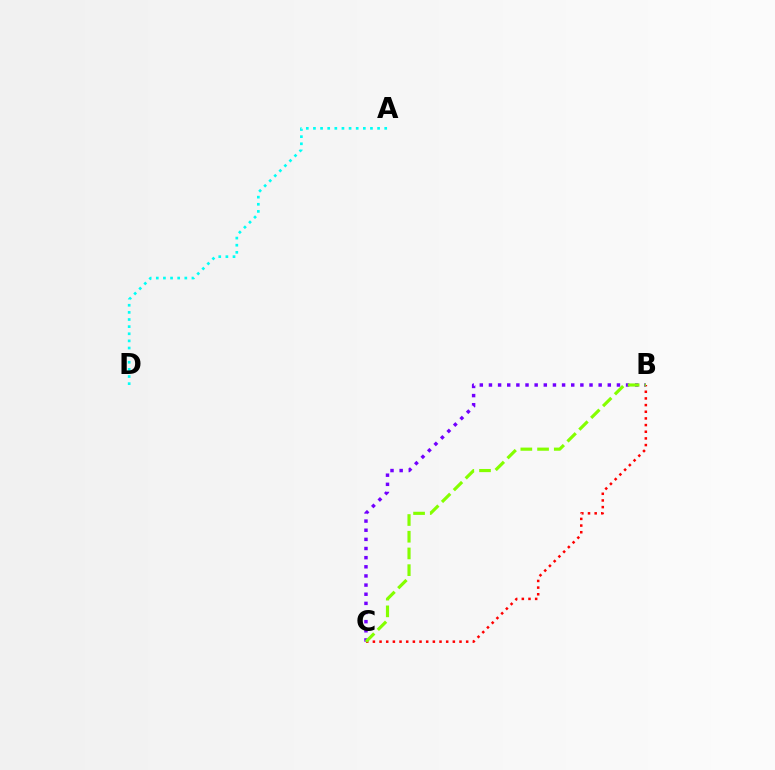{('B', 'C'): [{'color': '#ff0000', 'line_style': 'dotted', 'thickness': 1.81}, {'color': '#7200ff', 'line_style': 'dotted', 'thickness': 2.48}, {'color': '#84ff00', 'line_style': 'dashed', 'thickness': 2.27}], ('A', 'D'): [{'color': '#00fff6', 'line_style': 'dotted', 'thickness': 1.94}]}